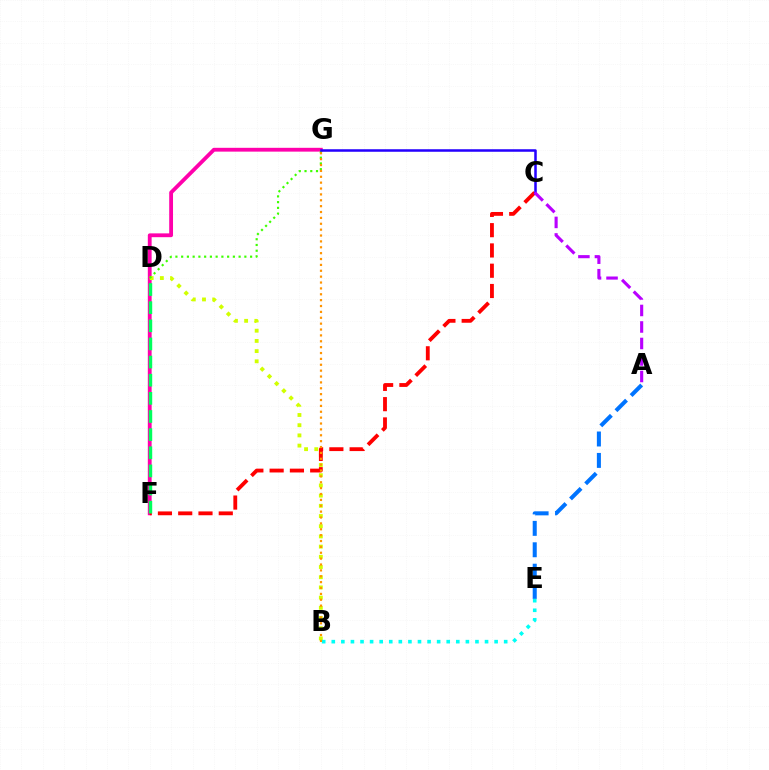{('A', 'E'): [{'color': '#0074ff', 'line_style': 'dashed', 'thickness': 2.91}], ('F', 'G'): [{'color': '#ff00ac', 'line_style': 'solid', 'thickness': 2.75}], ('B', 'D'): [{'color': '#d1ff00', 'line_style': 'dotted', 'thickness': 2.77}], ('C', 'F'): [{'color': '#ff0000', 'line_style': 'dashed', 'thickness': 2.75}], ('B', 'E'): [{'color': '#00fff6', 'line_style': 'dotted', 'thickness': 2.6}], ('D', 'G'): [{'color': '#3dff00', 'line_style': 'dotted', 'thickness': 1.56}], ('D', 'F'): [{'color': '#00ff5c', 'line_style': 'dashed', 'thickness': 2.46}], ('C', 'G'): [{'color': '#2500ff', 'line_style': 'solid', 'thickness': 1.81}], ('A', 'C'): [{'color': '#b900ff', 'line_style': 'dashed', 'thickness': 2.24}], ('B', 'G'): [{'color': '#ff9400', 'line_style': 'dotted', 'thickness': 1.6}]}